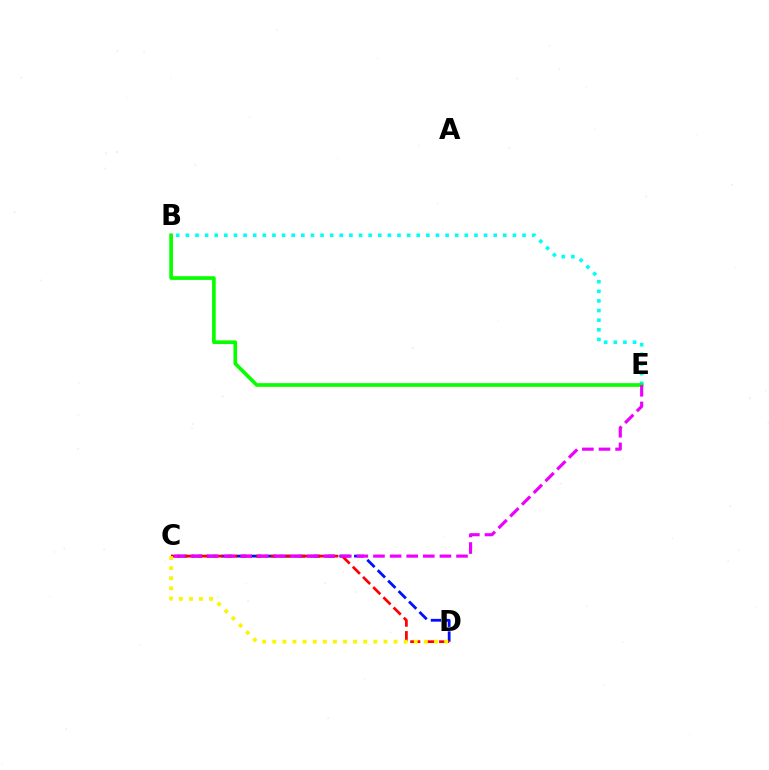{('B', 'E'): [{'color': '#00fff6', 'line_style': 'dotted', 'thickness': 2.61}, {'color': '#08ff00', 'line_style': 'solid', 'thickness': 2.65}], ('C', 'D'): [{'color': '#0010ff', 'line_style': 'dashed', 'thickness': 2.0}, {'color': '#ff0000', 'line_style': 'dashed', 'thickness': 1.96}, {'color': '#fcf500', 'line_style': 'dotted', 'thickness': 2.75}], ('C', 'E'): [{'color': '#ee00ff', 'line_style': 'dashed', 'thickness': 2.26}]}